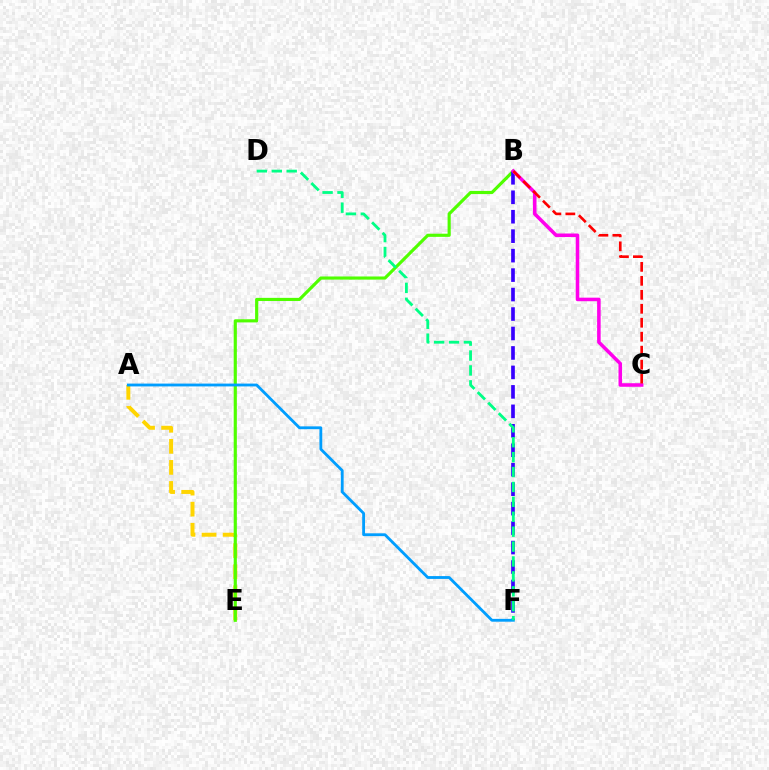{('A', 'E'): [{'color': '#ffd500', 'line_style': 'dashed', 'thickness': 2.86}], ('B', 'E'): [{'color': '#4fff00', 'line_style': 'solid', 'thickness': 2.27}], ('B', 'F'): [{'color': '#3700ff', 'line_style': 'dashed', 'thickness': 2.64}], ('B', 'C'): [{'color': '#ff00ed', 'line_style': 'solid', 'thickness': 2.55}, {'color': '#ff0000', 'line_style': 'dashed', 'thickness': 1.9}], ('A', 'F'): [{'color': '#009eff', 'line_style': 'solid', 'thickness': 2.04}], ('D', 'F'): [{'color': '#00ff86', 'line_style': 'dashed', 'thickness': 2.03}]}